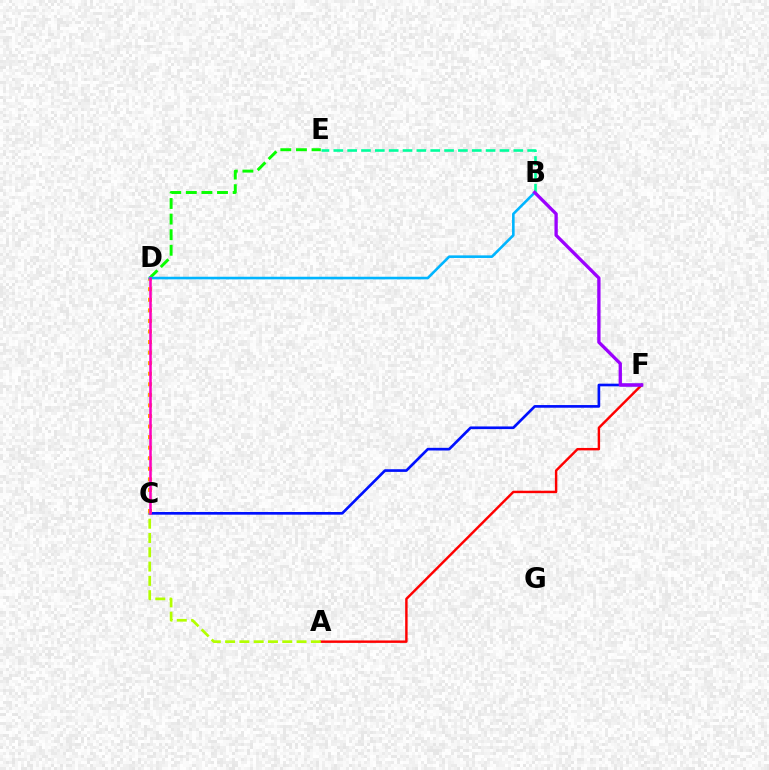{('A', 'F'): [{'color': '#ff0000', 'line_style': 'solid', 'thickness': 1.75}], ('B', 'E'): [{'color': '#00ff9d', 'line_style': 'dashed', 'thickness': 1.88}], ('D', 'E'): [{'color': '#08ff00', 'line_style': 'dashed', 'thickness': 2.12}], ('C', 'F'): [{'color': '#0010ff', 'line_style': 'solid', 'thickness': 1.92}], ('C', 'D'): [{'color': '#ffa500', 'line_style': 'dotted', 'thickness': 2.87}, {'color': '#ff00bd', 'line_style': 'solid', 'thickness': 1.84}], ('B', 'D'): [{'color': '#00b5ff', 'line_style': 'solid', 'thickness': 1.87}], ('A', 'C'): [{'color': '#b3ff00', 'line_style': 'dashed', 'thickness': 1.94}], ('B', 'F'): [{'color': '#9b00ff', 'line_style': 'solid', 'thickness': 2.38}]}